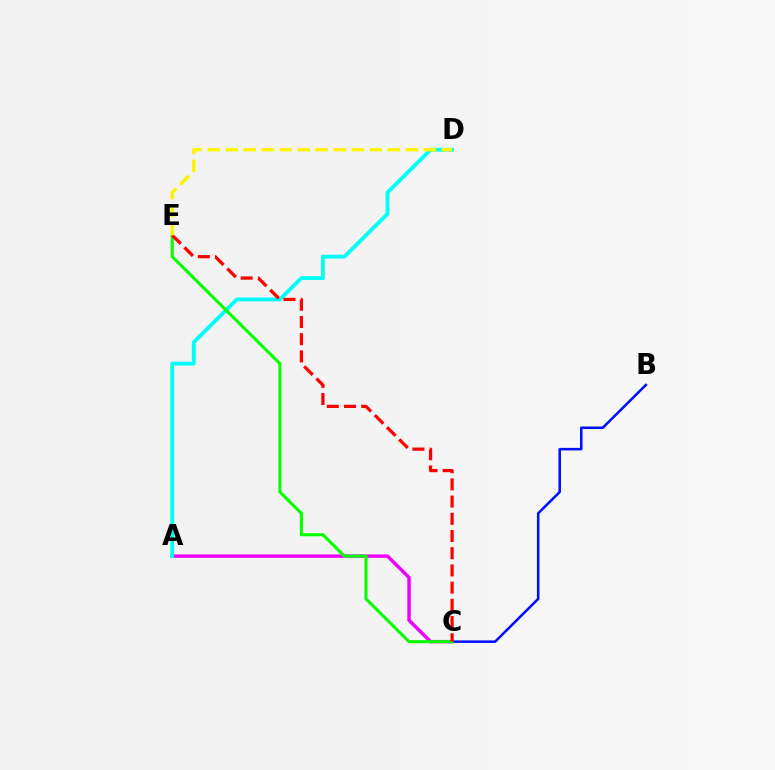{('A', 'C'): [{'color': '#ee00ff', 'line_style': 'solid', 'thickness': 2.47}], ('A', 'D'): [{'color': '#00fff6', 'line_style': 'solid', 'thickness': 2.76}], ('B', 'C'): [{'color': '#0010ff', 'line_style': 'solid', 'thickness': 1.82}], ('C', 'E'): [{'color': '#08ff00', 'line_style': 'solid', 'thickness': 2.22}, {'color': '#ff0000', 'line_style': 'dashed', 'thickness': 2.34}], ('D', 'E'): [{'color': '#fcf500', 'line_style': 'dashed', 'thickness': 2.45}]}